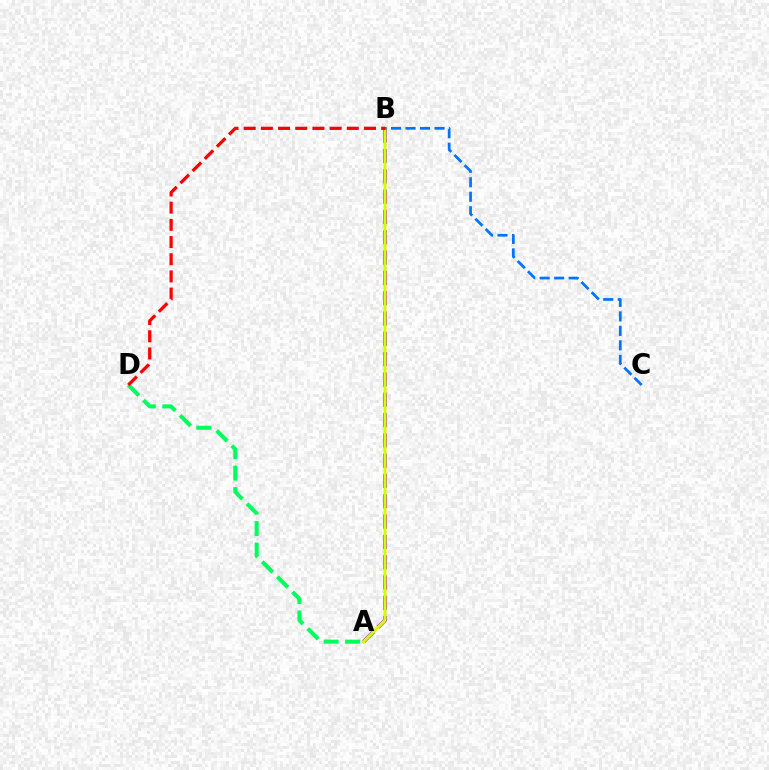{('A', 'D'): [{'color': '#00ff5c', 'line_style': 'dashed', 'thickness': 2.91}], ('A', 'B'): [{'color': '#b900ff', 'line_style': 'dashed', 'thickness': 2.76}, {'color': '#d1ff00', 'line_style': 'solid', 'thickness': 2.19}], ('B', 'C'): [{'color': '#0074ff', 'line_style': 'dashed', 'thickness': 1.97}], ('B', 'D'): [{'color': '#ff0000', 'line_style': 'dashed', 'thickness': 2.33}]}